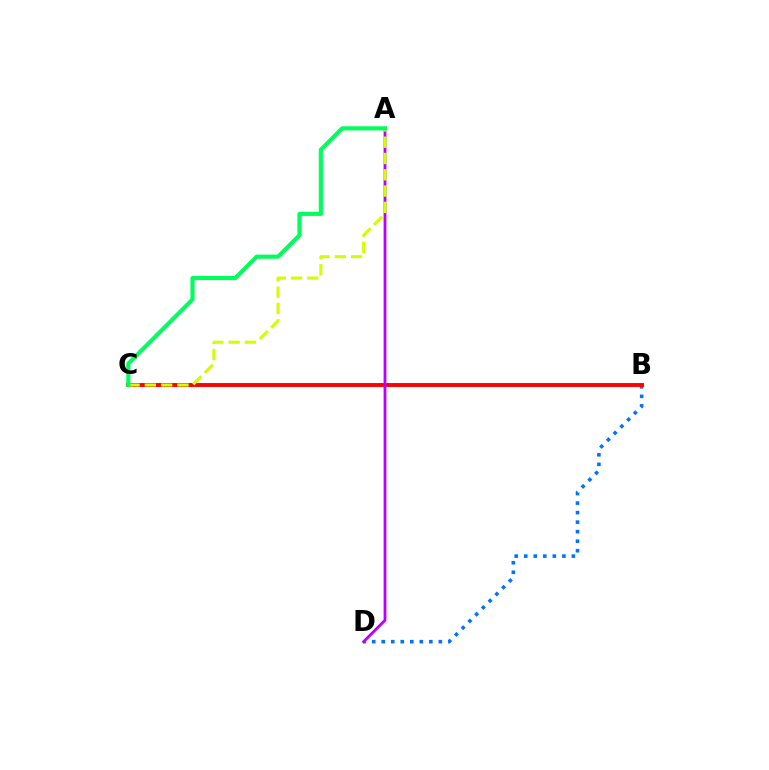{('B', 'D'): [{'color': '#0074ff', 'line_style': 'dotted', 'thickness': 2.59}], ('B', 'C'): [{'color': '#ff0000', 'line_style': 'solid', 'thickness': 2.82}], ('A', 'D'): [{'color': '#b900ff', 'line_style': 'solid', 'thickness': 2.02}], ('A', 'C'): [{'color': '#d1ff00', 'line_style': 'dashed', 'thickness': 2.21}, {'color': '#00ff5c', 'line_style': 'solid', 'thickness': 2.97}]}